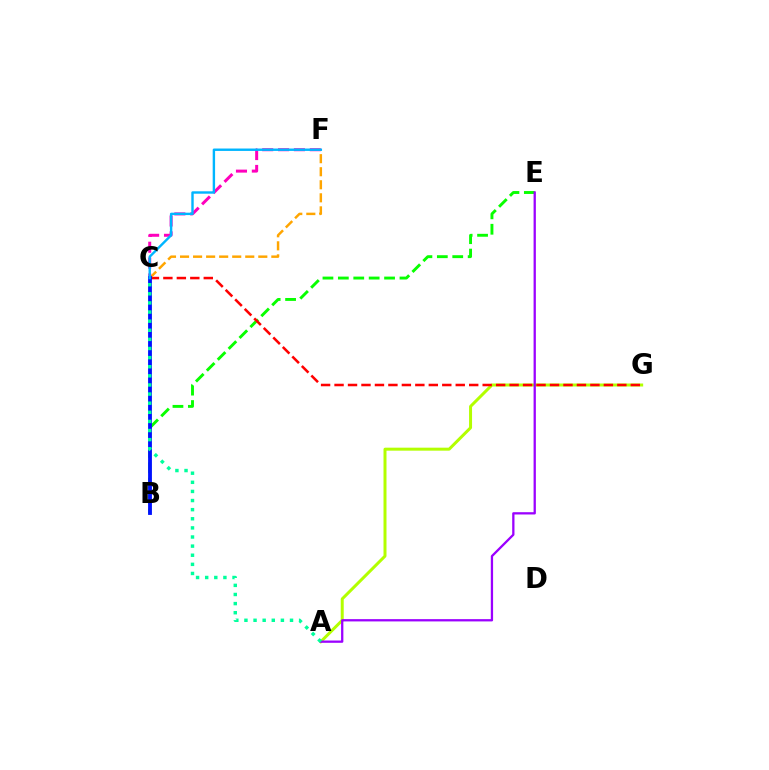{('A', 'G'): [{'color': '#b3ff00', 'line_style': 'solid', 'thickness': 2.16}], ('B', 'E'): [{'color': '#08ff00', 'line_style': 'dashed', 'thickness': 2.09}], ('C', 'G'): [{'color': '#ff0000', 'line_style': 'dashed', 'thickness': 1.83}], ('C', 'F'): [{'color': '#ffa500', 'line_style': 'dashed', 'thickness': 1.77}, {'color': '#ff00bd', 'line_style': 'dashed', 'thickness': 2.16}, {'color': '#00b5ff', 'line_style': 'solid', 'thickness': 1.73}], ('A', 'E'): [{'color': '#9b00ff', 'line_style': 'solid', 'thickness': 1.64}], ('B', 'C'): [{'color': '#0010ff', 'line_style': 'solid', 'thickness': 2.75}], ('A', 'C'): [{'color': '#00ff9d', 'line_style': 'dotted', 'thickness': 2.48}]}